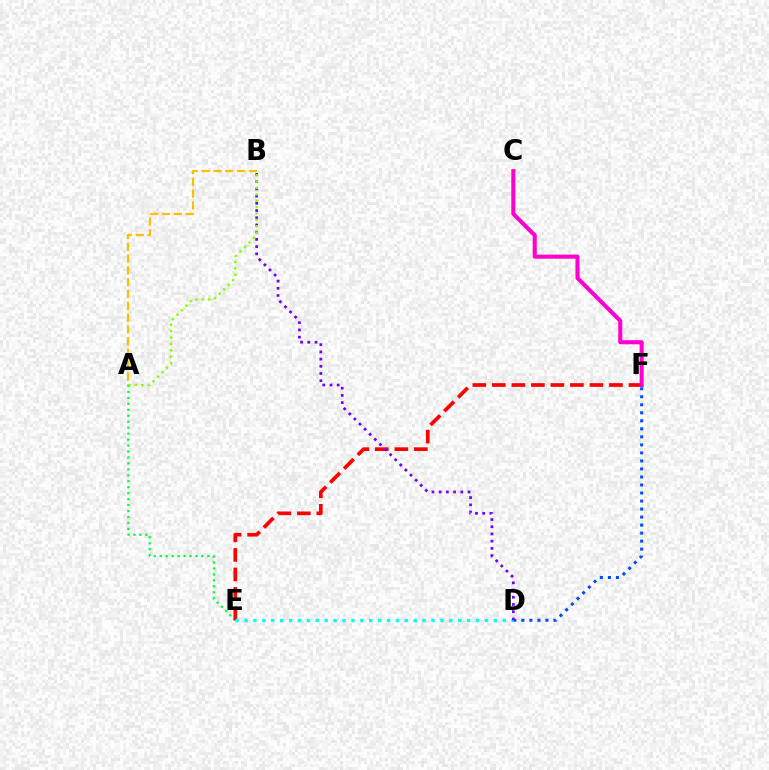{('A', 'E'): [{'color': '#00ff39', 'line_style': 'dotted', 'thickness': 1.62}], ('E', 'F'): [{'color': '#ff0000', 'line_style': 'dashed', 'thickness': 2.65}], ('A', 'B'): [{'color': '#ffbd00', 'line_style': 'dashed', 'thickness': 1.6}, {'color': '#84ff00', 'line_style': 'dotted', 'thickness': 1.73}], ('D', 'F'): [{'color': '#004bff', 'line_style': 'dotted', 'thickness': 2.18}], ('C', 'F'): [{'color': '#ff00cf', 'line_style': 'solid', 'thickness': 2.93}], ('D', 'E'): [{'color': '#00fff6', 'line_style': 'dotted', 'thickness': 2.42}], ('B', 'D'): [{'color': '#7200ff', 'line_style': 'dotted', 'thickness': 1.96}]}